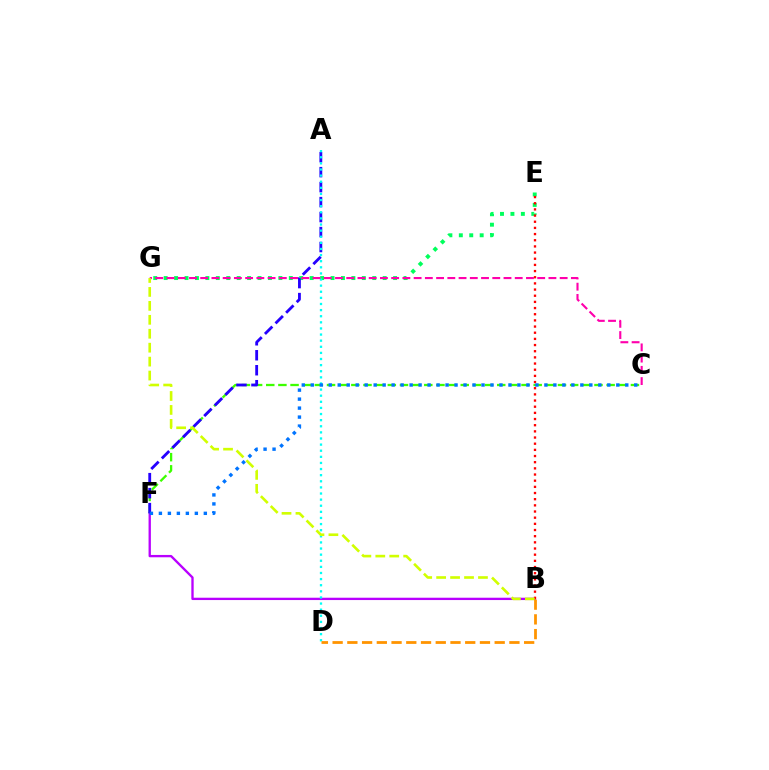{('E', 'G'): [{'color': '#00ff5c', 'line_style': 'dotted', 'thickness': 2.83}], ('C', 'F'): [{'color': '#3dff00', 'line_style': 'dashed', 'thickness': 1.65}, {'color': '#0074ff', 'line_style': 'dotted', 'thickness': 2.44}], ('B', 'F'): [{'color': '#b900ff', 'line_style': 'solid', 'thickness': 1.68}], ('A', 'F'): [{'color': '#2500ff', 'line_style': 'dashed', 'thickness': 2.03}], ('A', 'D'): [{'color': '#00fff6', 'line_style': 'dotted', 'thickness': 1.66}], ('C', 'G'): [{'color': '#ff00ac', 'line_style': 'dashed', 'thickness': 1.53}], ('B', 'E'): [{'color': '#ff0000', 'line_style': 'dotted', 'thickness': 1.68}], ('B', 'G'): [{'color': '#d1ff00', 'line_style': 'dashed', 'thickness': 1.89}], ('B', 'D'): [{'color': '#ff9400', 'line_style': 'dashed', 'thickness': 2.0}]}